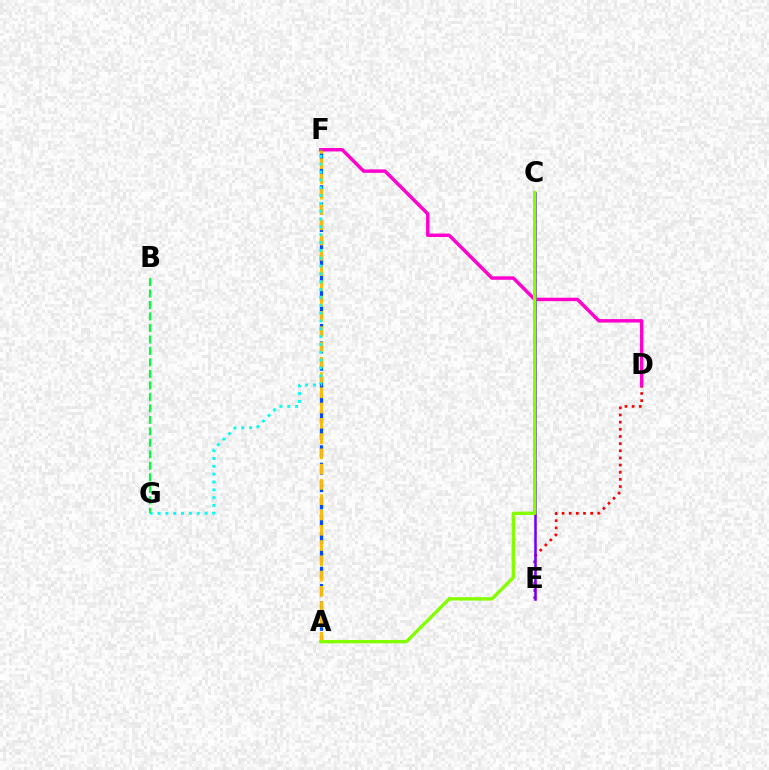{('D', 'E'): [{'color': '#ff0000', 'line_style': 'dotted', 'thickness': 1.94}], ('D', 'F'): [{'color': '#ff00cf', 'line_style': 'solid', 'thickness': 2.48}], ('A', 'F'): [{'color': '#004bff', 'line_style': 'dashed', 'thickness': 2.36}, {'color': '#ffbd00', 'line_style': 'dashed', 'thickness': 2.08}], ('C', 'E'): [{'color': '#7200ff', 'line_style': 'solid', 'thickness': 1.85}], ('F', 'G'): [{'color': '#00fff6', 'line_style': 'dotted', 'thickness': 2.13}], ('B', 'G'): [{'color': '#00ff39', 'line_style': 'dashed', 'thickness': 1.56}], ('A', 'C'): [{'color': '#84ff00', 'line_style': 'solid', 'thickness': 2.43}]}